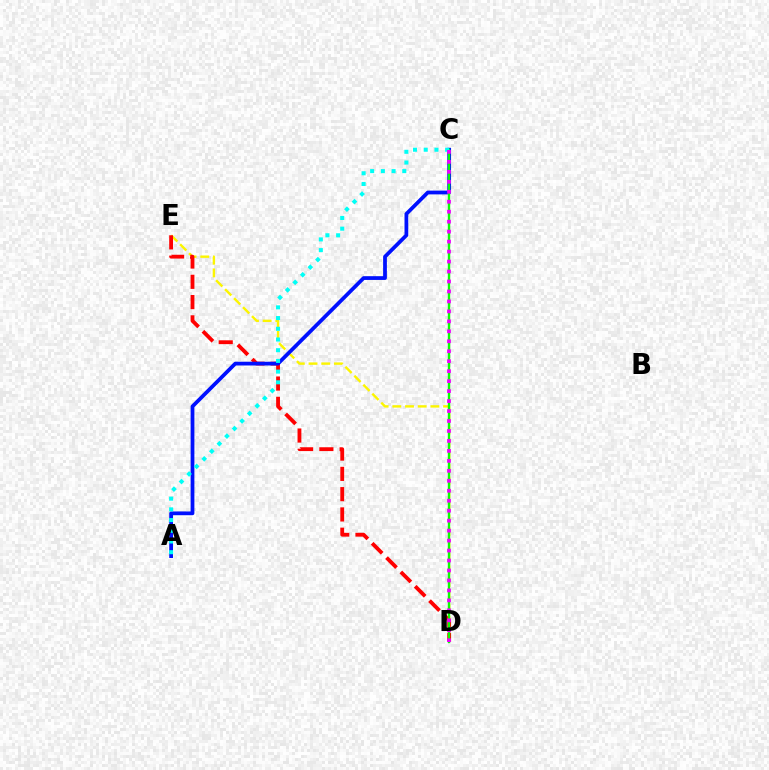{('D', 'E'): [{'color': '#fcf500', 'line_style': 'dashed', 'thickness': 1.72}, {'color': '#ff0000', 'line_style': 'dashed', 'thickness': 2.76}], ('A', 'C'): [{'color': '#0010ff', 'line_style': 'solid', 'thickness': 2.71}, {'color': '#00fff6', 'line_style': 'dotted', 'thickness': 2.91}], ('C', 'D'): [{'color': '#08ff00', 'line_style': 'solid', 'thickness': 1.71}, {'color': '#ee00ff', 'line_style': 'dotted', 'thickness': 2.71}]}